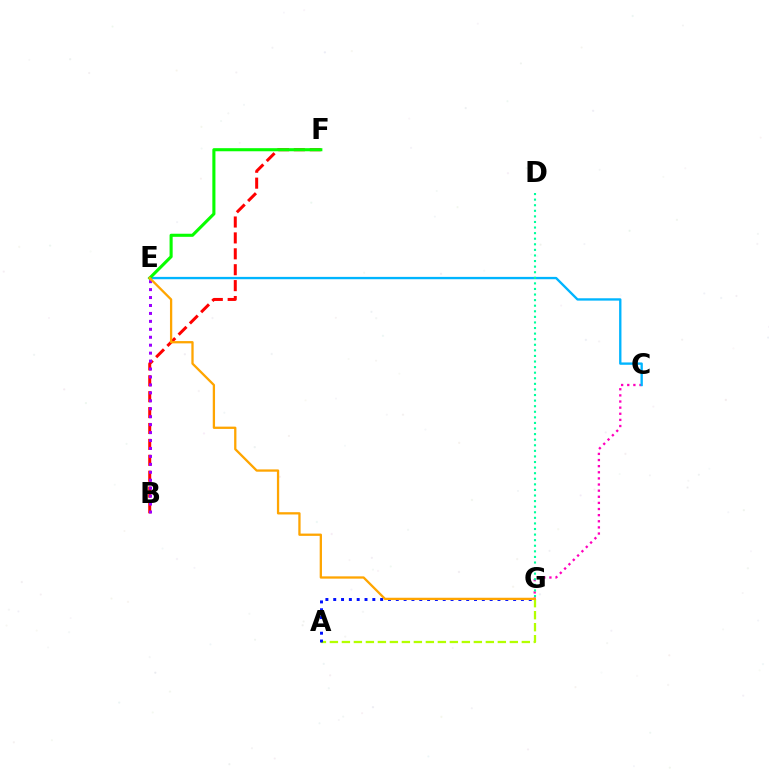{('B', 'F'): [{'color': '#ff0000', 'line_style': 'dashed', 'thickness': 2.16}], ('C', 'G'): [{'color': '#ff00bd', 'line_style': 'dotted', 'thickness': 1.66}], ('A', 'G'): [{'color': '#b3ff00', 'line_style': 'dashed', 'thickness': 1.63}, {'color': '#0010ff', 'line_style': 'dotted', 'thickness': 2.13}], ('C', 'E'): [{'color': '#00b5ff', 'line_style': 'solid', 'thickness': 1.69}], ('B', 'E'): [{'color': '#9b00ff', 'line_style': 'dotted', 'thickness': 2.16}], ('E', 'F'): [{'color': '#08ff00', 'line_style': 'solid', 'thickness': 2.22}], ('E', 'G'): [{'color': '#ffa500', 'line_style': 'solid', 'thickness': 1.65}], ('D', 'G'): [{'color': '#00ff9d', 'line_style': 'dotted', 'thickness': 1.52}]}